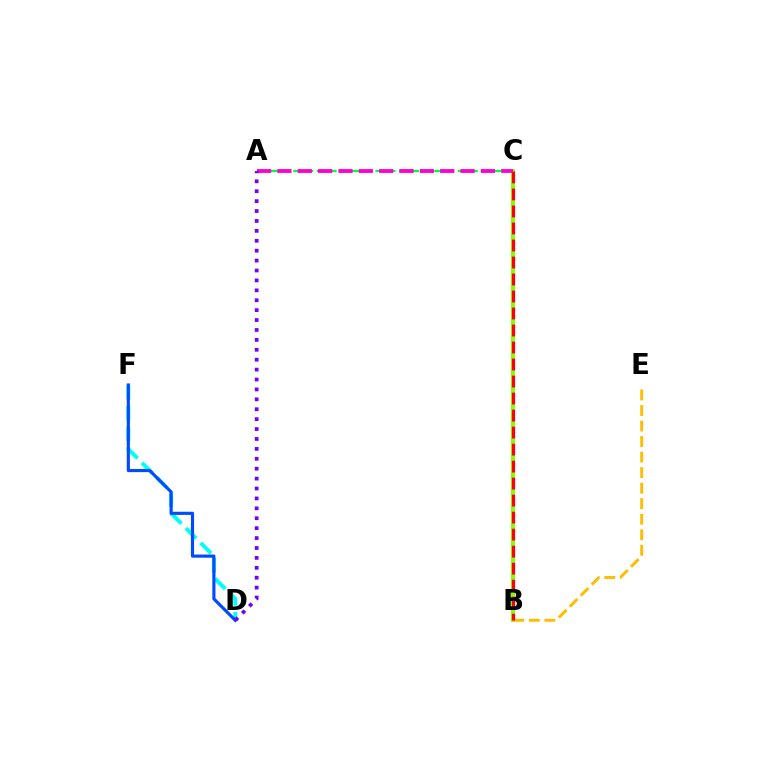{('D', 'F'): [{'color': '#00fff6', 'line_style': 'dashed', 'thickness': 2.83}, {'color': '#004bff', 'line_style': 'solid', 'thickness': 2.26}], ('A', 'C'): [{'color': '#00ff39', 'line_style': 'dashed', 'thickness': 1.6}, {'color': '#ff00cf', 'line_style': 'dashed', 'thickness': 2.76}], ('B', 'C'): [{'color': '#84ff00', 'line_style': 'solid', 'thickness': 2.86}, {'color': '#ff0000', 'line_style': 'dashed', 'thickness': 2.31}], ('B', 'E'): [{'color': '#ffbd00', 'line_style': 'dashed', 'thickness': 2.11}], ('A', 'D'): [{'color': '#7200ff', 'line_style': 'dotted', 'thickness': 2.69}]}